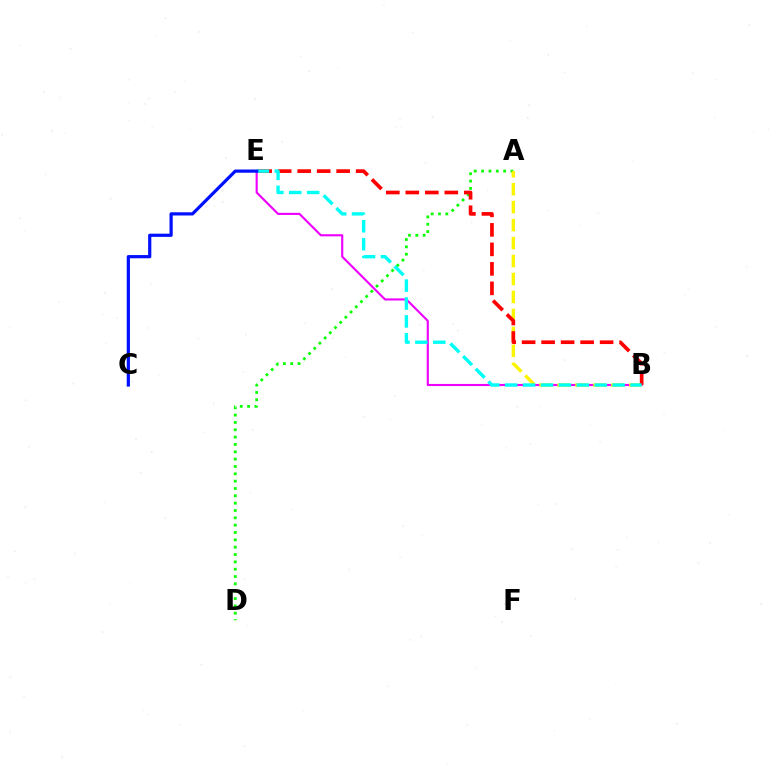{('A', 'D'): [{'color': '#08ff00', 'line_style': 'dotted', 'thickness': 1.99}], ('B', 'E'): [{'color': '#ee00ff', 'line_style': 'solid', 'thickness': 1.54}, {'color': '#ff0000', 'line_style': 'dashed', 'thickness': 2.65}, {'color': '#00fff6', 'line_style': 'dashed', 'thickness': 2.43}], ('A', 'B'): [{'color': '#fcf500', 'line_style': 'dashed', 'thickness': 2.44}], ('C', 'E'): [{'color': '#0010ff', 'line_style': 'solid', 'thickness': 2.31}]}